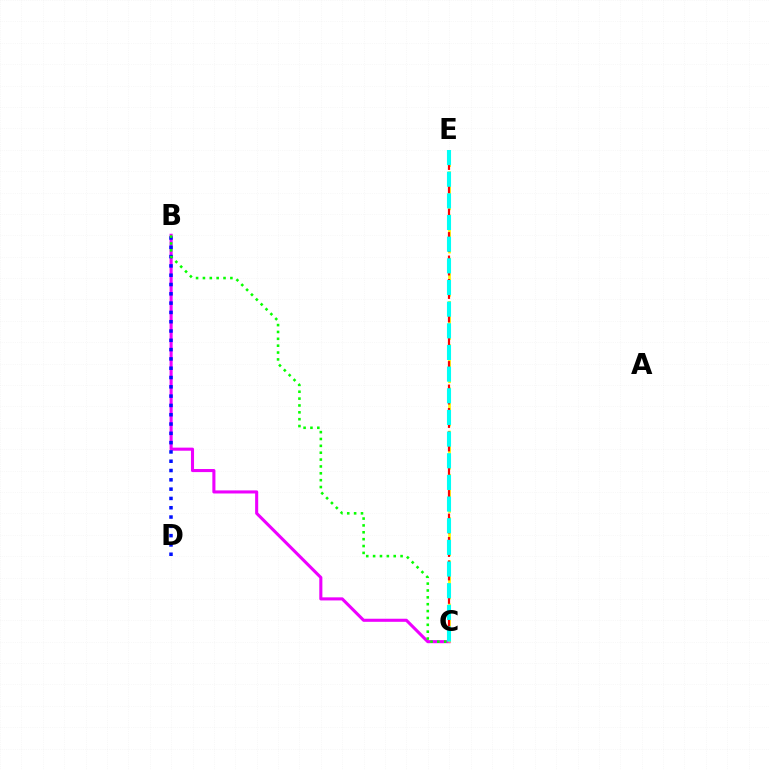{('B', 'C'): [{'color': '#ee00ff', 'line_style': 'solid', 'thickness': 2.22}, {'color': '#08ff00', 'line_style': 'dotted', 'thickness': 1.86}], ('C', 'E'): [{'color': '#fcf500', 'line_style': 'dashed', 'thickness': 1.96}, {'color': '#ff0000', 'line_style': 'dashed', 'thickness': 1.59}, {'color': '#00fff6', 'line_style': 'dashed', 'thickness': 2.94}], ('B', 'D'): [{'color': '#0010ff', 'line_style': 'dotted', 'thickness': 2.53}]}